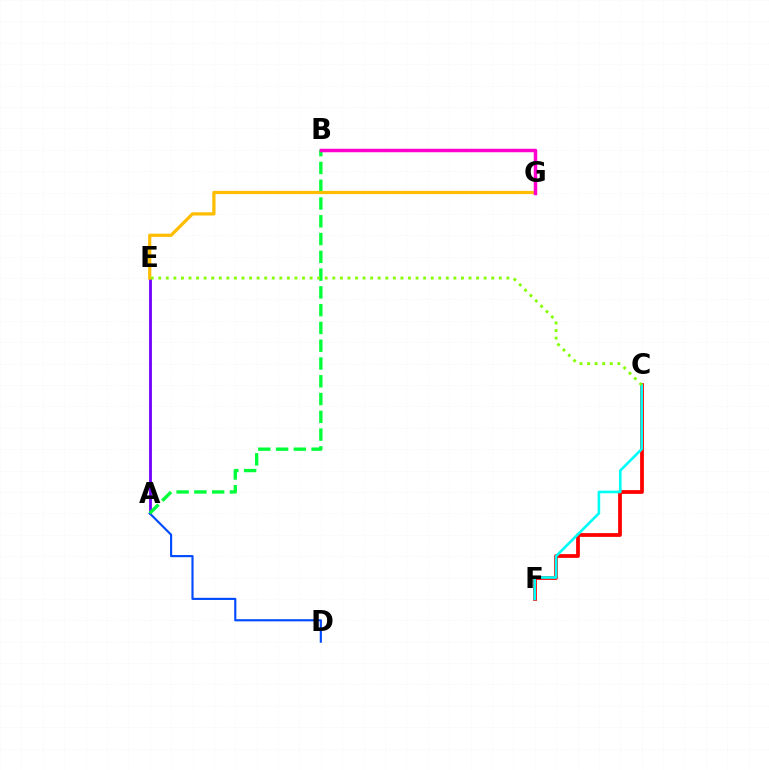{('A', 'E'): [{'color': '#7200ff', 'line_style': 'solid', 'thickness': 2.02}], ('C', 'F'): [{'color': '#ff0000', 'line_style': 'solid', 'thickness': 2.71}, {'color': '#00fff6', 'line_style': 'solid', 'thickness': 1.89}], ('A', 'D'): [{'color': '#004bff', 'line_style': 'solid', 'thickness': 1.55}], ('A', 'B'): [{'color': '#00ff39', 'line_style': 'dashed', 'thickness': 2.42}], ('E', 'G'): [{'color': '#ffbd00', 'line_style': 'solid', 'thickness': 2.32}], ('C', 'E'): [{'color': '#84ff00', 'line_style': 'dotted', 'thickness': 2.06}], ('B', 'G'): [{'color': '#ff00cf', 'line_style': 'solid', 'thickness': 2.52}]}